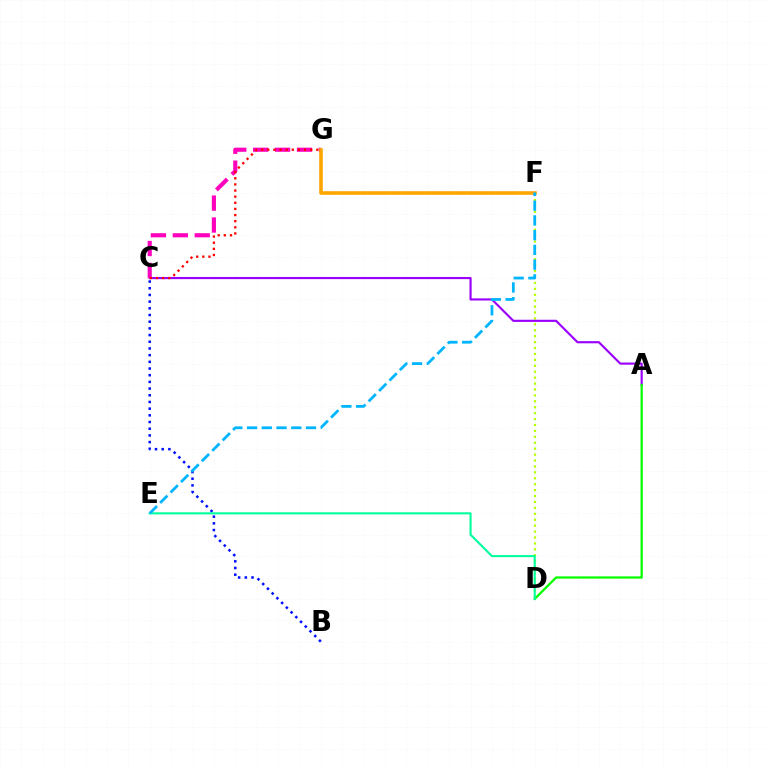{('D', 'F'): [{'color': '#b3ff00', 'line_style': 'dotted', 'thickness': 1.61}], ('A', 'C'): [{'color': '#9b00ff', 'line_style': 'solid', 'thickness': 1.55}], ('B', 'C'): [{'color': '#0010ff', 'line_style': 'dotted', 'thickness': 1.82}], ('A', 'D'): [{'color': '#08ff00', 'line_style': 'solid', 'thickness': 1.63}], ('C', 'G'): [{'color': '#ff00bd', 'line_style': 'dashed', 'thickness': 2.98}, {'color': '#ff0000', 'line_style': 'dotted', 'thickness': 1.67}], ('F', 'G'): [{'color': '#ffa500', 'line_style': 'solid', 'thickness': 2.58}], ('D', 'E'): [{'color': '#00ff9d', 'line_style': 'solid', 'thickness': 1.51}], ('E', 'F'): [{'color': '#00b5ff', 'line_style': 'dashed', 'thickness': 2.0}]}